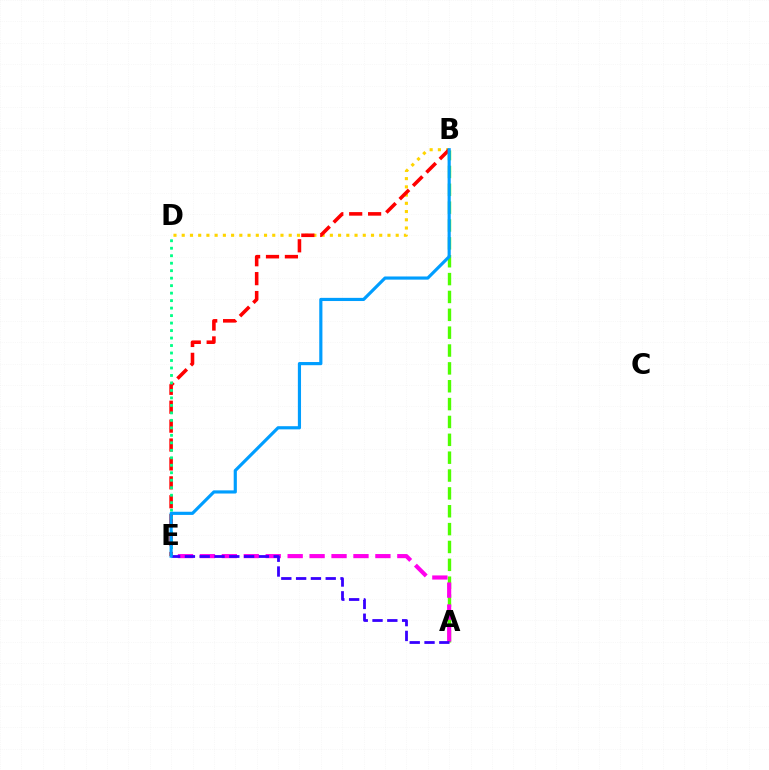{('B', 'D'): [{'color': '#ffd500', 'line_style': 'dotted', 'thickness': 2.24}], ('A', 'B'): [{'color': '#4fff00', 'line_style': 'dashed', 'thickness': 2.43}], ('A', 'E'): [{'color': '#ff00ed', 'line_style': 'dashed', 'thickness': 2.98}, {'color': '#3700ff', 'line_style': 'dashed', 'thickness': 2.01}], ('B', 'E'): [{'color': '#ff0000', 'line_style': 'dashed', 'thickness': 2.57}, {'color': '#009eff', 'line_style': 'solid', 'thickness': 2.28}], ('D', 'E'): [{'color': '#00ff86', 'line_style': 'dotted', 'thickness': 2.03}]}